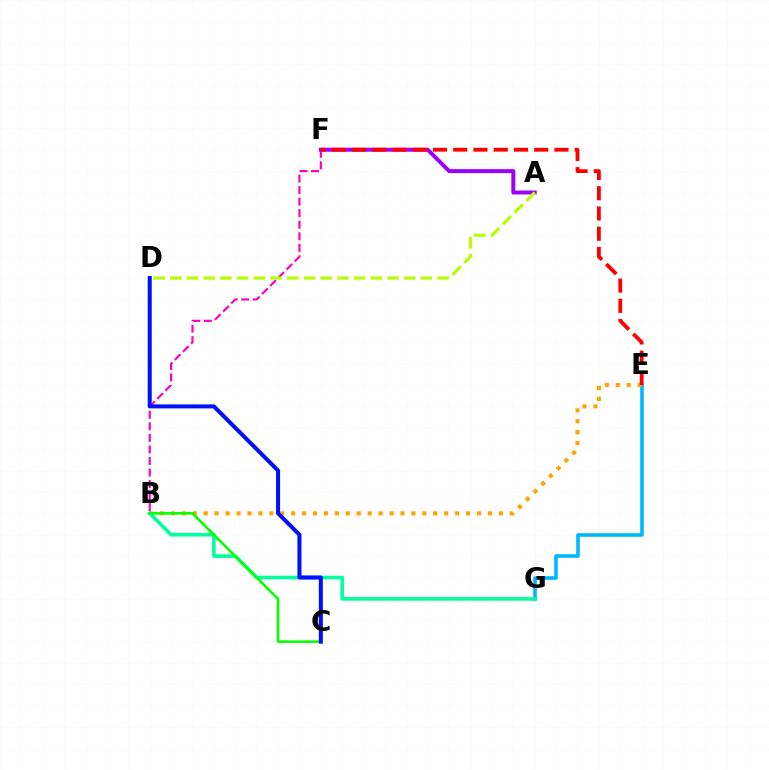{('B', 'F'): [{'color': '#ff00bd', 'line_style': 'dashed', 'thickness': 1.57}], ('E', 'G'): [{'color': '#00b5ff', 'line_style': 'solid', 'thickness': 2.57}], ('A', 'F'): [{'color': '#9b00ff', 'line_style': 'solid', 'thickness': 2.85}], ('B', 'E'): [{'color': '#ffa500', 'line_style': 'dotted', 'thickness': 2.97}], ('B', 'G'): [{'color': '#00ff9d', 'line_style': 'solid', 'thickness': 2.59}], ('B', 'C'): [{'color': '#08ff00', 'line_style': 'solid', 'thickness': 1.87}], ('E', 'F'): [{'color': '#ff0000', 'line_style': 'dashed', 'thickness': 2.75}], ('A', 'D'): [{'color': '#b3ff00', 'line_style': 'dashed', 'thickness': 2.27}], ('C', 'D'): [{'color': '#0010ff', 'line_style': 'solid', 'thickness': 2.9}]}